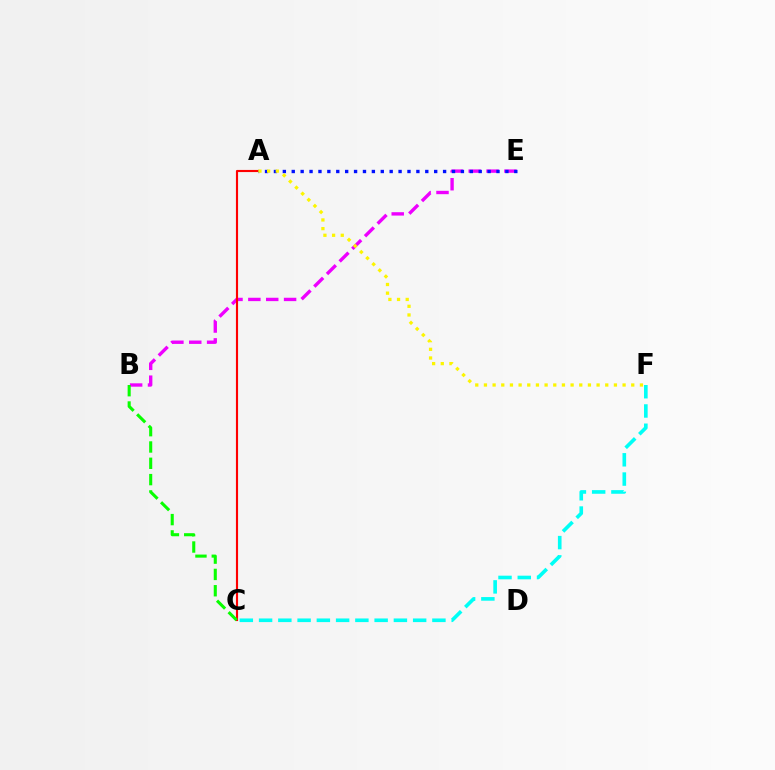{('B', 'E'): [{'color': '#ee00ff', 'line_style': 'dashed', 'thickness': 2.43}], ('A', 'C'): [{'color': '#ff0000', 'line_style': 'solid', 'thickness': 1.54}], ('A', 'E'): [{'color': '#0010ff', 'line_style': 'dotted', 'thickness': 2.42}], ('B', 'C'): [{'color': '#08ff00', 'line_style': 'dashed', 'thickness': 2.22}], ('C', 'F'): [{'color': '#00fff6', 'line_style': 'dashed', 'thickness': 2.62}], ('A', 'F'): [{'color': '#fcf500', 'line_style': 'dotted', 'thickness': 2.35}]}